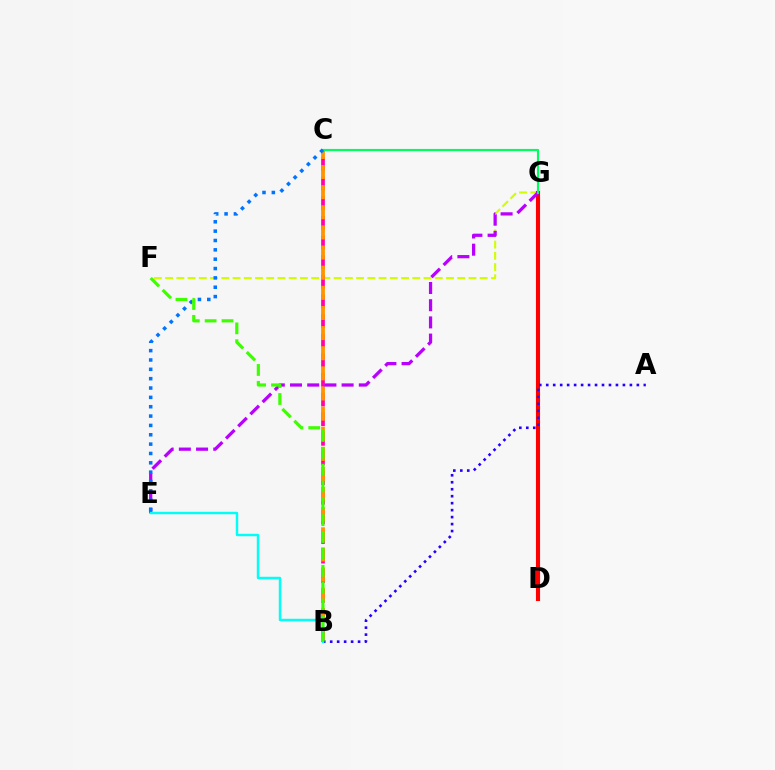{('F', 'G'): [{'color': '#d1ff00', 'line_style': 'dashed', 'thickness': 1.53}], ('D', 'G'): [{'color': '#ff0000', 'line_style': 'solid', 'thickness': 2.96}], ('B', 'C'): [{'color': '#ff00ac', 'line_style': 'dashed', 'thickness': 2.67}, {'color': '#ff9400', 'line_style': 'dashed', 'thickness': 2.73}], ('E', 'G'): [{'color': '#b900ff', 'line_style': 'dashed', 'thickness': 2.34}], ('C', 'G'): [{'color': '#00ff5c', 'line_style': 'solid', 'thickness': 1.54}], ('C', 'E'): [{'color': '#0074ff', 'line_style': 'dotted', 'thickness': 2.54}], ('A', 'B'): [{'color': '#2500ff', 'line_style': 'dotted', 'thickness': 1.89}], ('B', 'E'): [{'color': '#00fff6', 'line_style': 'solid', 'thickness': 1.75}], ('B', 'F'): [{'color': '#3dff00', 'line_style': 'dashed', 'thickness': 2.29}]}